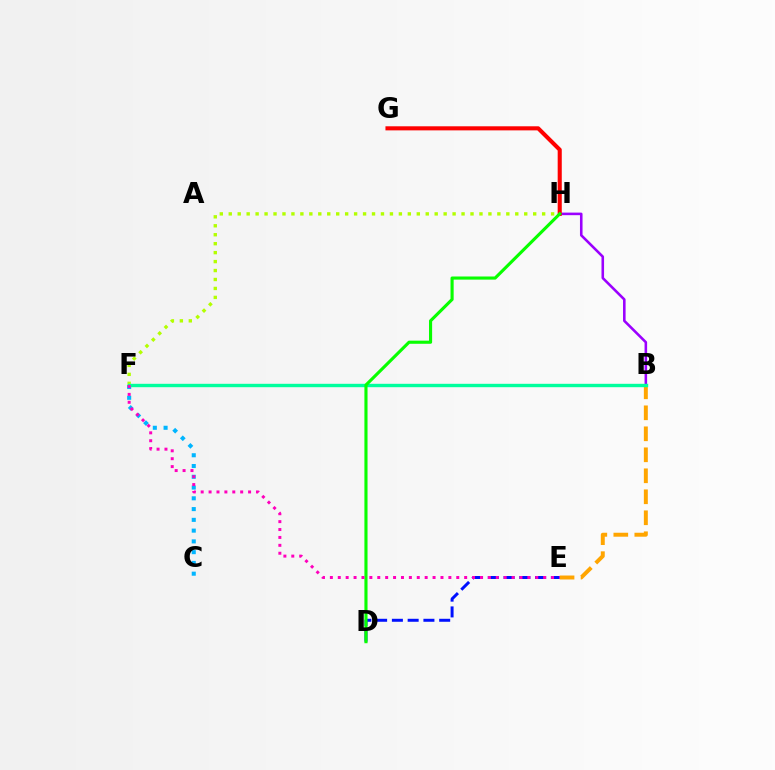{('B', 'H'): [{'color': '#9b00ff', 'line_style': 'solid', 'thickness': 1.85}], ('B', 'E'): [{'color': '#ffa500', 'line_style': 'dashed', 'thickness': 2.85}], ('G', 'H'): [{'color': '#ff0000', 'line_style': 'solid', 'thickness': 2.94}], ('D', 'E'): [{'color': '#0010ff', 'line_style': 'dashed', 'thickness': 2.14}], ('C', 'F'): [{'color': '#00b5ff', 'line_style': 'dotted', 'thickness': 2.93}], ('F', 'H'): [{'color': '#b3ff00', 'line_style': 'dotted', 'thickness': 2.43}], ('B', 'F'): [{'color': '#00ff9d', 'line_style': 'solid', 'thickness': 2.44}], ('D', 'H'): [{'color': '#08ff00', 'line_style': 'solid', 'thickness': 2.25}], ('E', 'F'): [{'color': '#ff00bd', 'line_style': 'dotted', 'thickness': 2.15}]}